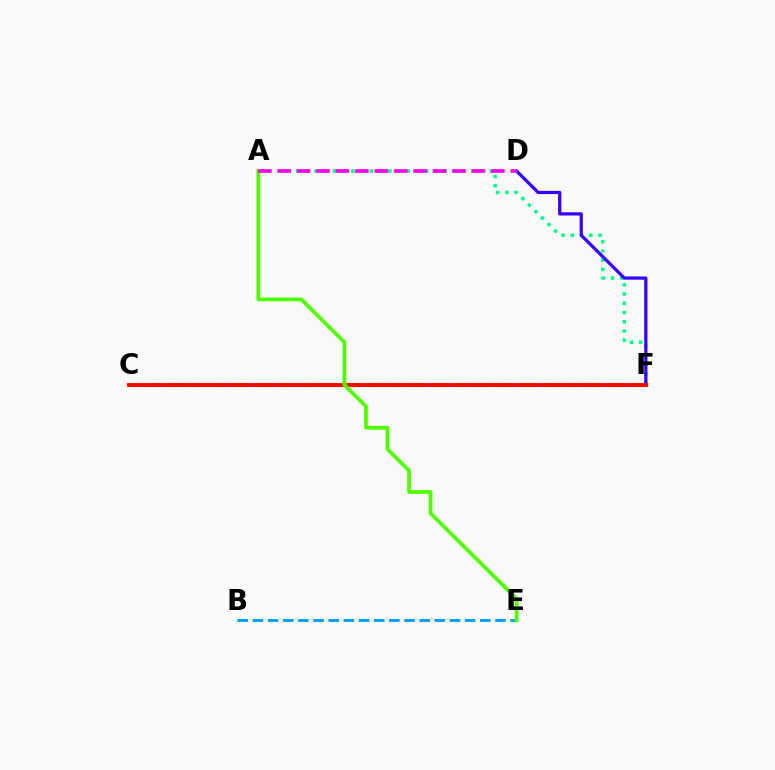{('C', 'F'): [{'color': '#ffd500', 'line_style': 'dashed', 'thickness': 3.0}, {'color': '#ff0000', 'line_style': 'solid', 'thickness': 2.75}], ('A', 'F'): [{'color': '#00ff86', 'line_style': 'dotted', 'thickness': 2.51}], ('D', 'F'): [{'color': '#3700ff', 'line_style': 'solid', 'thickness': 2.33}], ('B', 'E'): [{'color': '#009eff', 'line_style': 'dashed', 'thickness': 2.06}], ('A', 'E'): [{'color': '#4fff00', 'line_style': 'solid', 'thickness': 2.7}], ('A', 'D'): [{'color': '#ff00ed', 'line_style': 'dashed', 'thickness': 2.64}]}